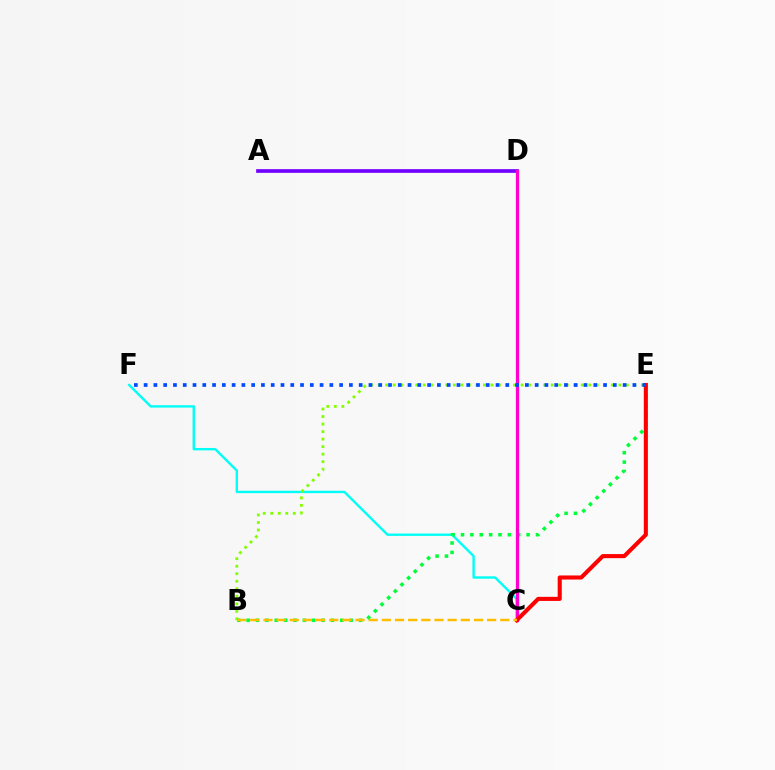{('A', 'D'): [{'color': '#7200ff', 'line_style': 'solid', 'thickness': 2.65}], ('C', 'F'): [{'color': '#00fff6', 'line_style': 'solid', 'thickness': 1.71}], ('B', 'E'): [{'color': '#84ff00', 'line_style': 'dotted', 'thickness': 2.04}, {'color': '#00ff39', 'line_style': 'dotted', 'thickness': 2.54}], ('C', 'D'): [{'color': '#ff00cf', 'line_style': 'solid', 'thickness': 2.36}], ('C', 'E'): [{'color': '#ff0000', 'line_style': 'solid', 'thickness': 2.95}], ('E', 'F'): [{'color': '#004bff', 'line_style': 'dotted', 'thickness': 2.66}], ('B', 'C'): [{'color': '#ffbd00', 'line_style': 'dashed', 'thickness': 1.79}]}